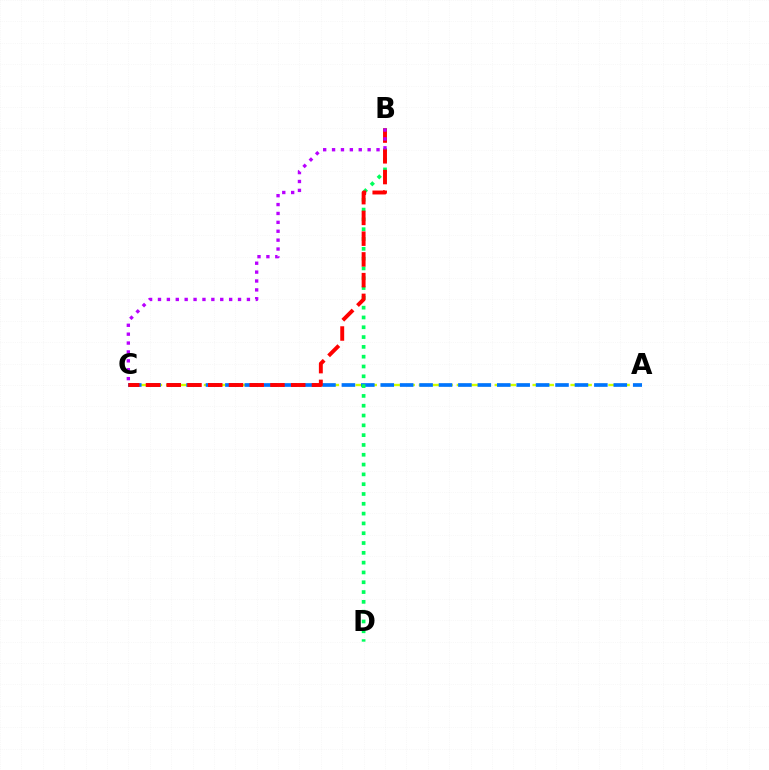{('A', 'C'): [{'color': '#d1ff00', 'line_style': 'dashed', 'thickness': 1.72}, {'color': '#0074ff', 'line_style': 'dashed', 'thickness': 2.64}], ('B', 'D'): [{'color': '#00ff5c', 'line_style': 'dotted', 'thickness': 2.66}], ('B', 'C'): [{'color': '#ff0000', 'line_style': 'dashed', 'thickness': 2.82}, {'color': '#b900ff', 'line_style': 'dotted', 'thickness': 2.42}]}